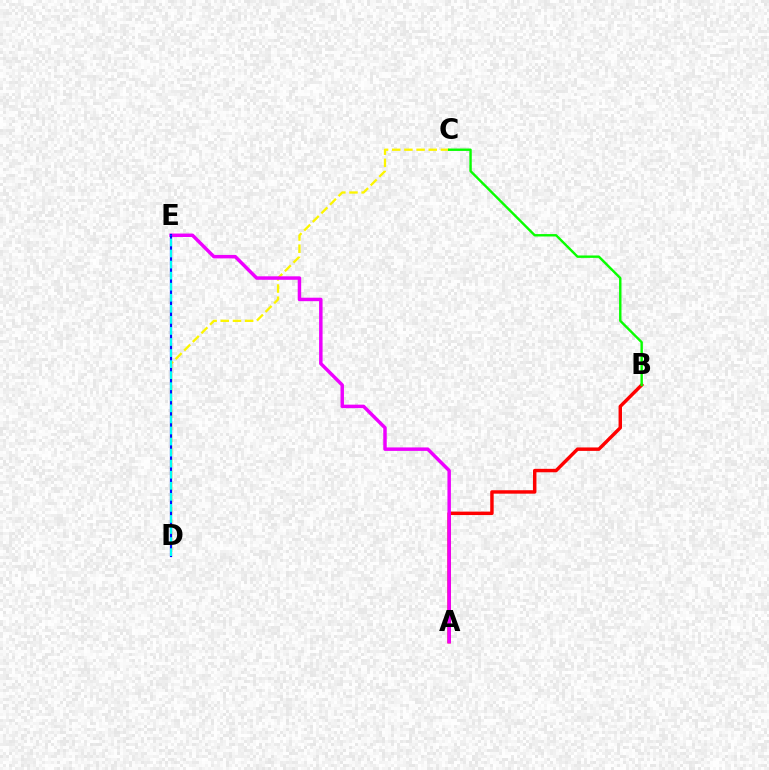{('C', 'D'): [{'color': '#fcf500', 'line_style': 'dashed', 'thickness': 1.65}], ('A', 'B'): [{'color': '#ff0000', 'line_style': 'solid', 'thickness': 2.47}], ('A', 'E'): [{'color': '#ee00ff', 'line_style': 'solid', 'thickness': 2.5}], ('B', 'C'): [{'color': '#08ff00', 'line_style': 'solid', 'thickness': 1.73}], ('D', 'E'): [{'color': '#0010ff', 'line_style': 'solid', 'thickness': 1.59}, {'color': '#00fff6', 'line_style': 'dashed', 'thickness': 1.5}]}